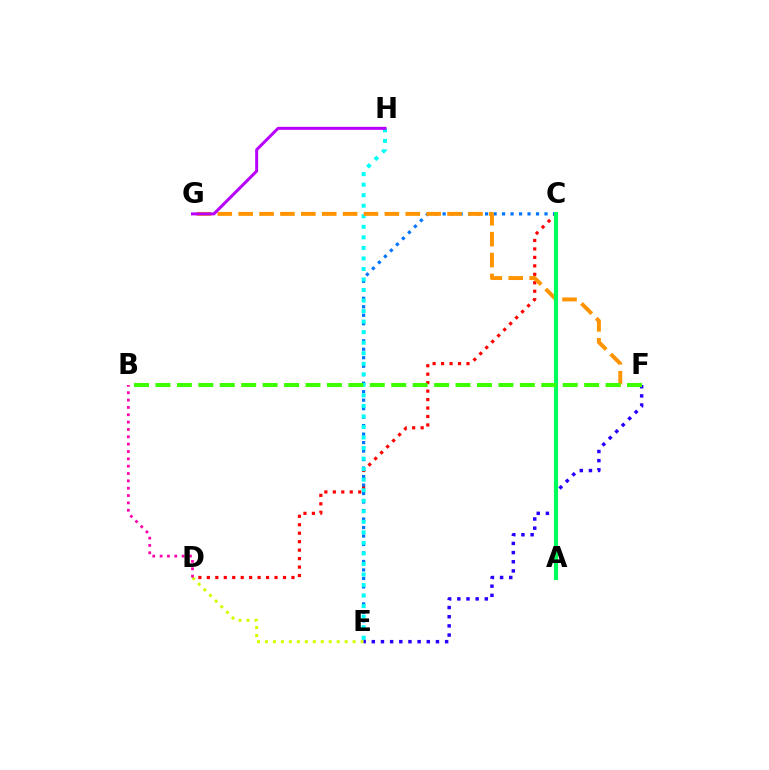{('C', 'D'): [{'color': '#ff0000', 'line_style': 'dotted', 'thickness': 2.3}], ('D', 'E'): [{'color': '#d1ff00', 'line_style': 'dotted', 'thickness': 2.17}], ('C', 'E'): [{'color': '#0074ff', 'line_style': 'dotted', 'thickness': 2.31}], ('E', 'H'): [{'color': '#00fff6', 'line_style': 'dotted', 'thickness': 2.86}], ('F', 'G'): [{'color': '#ff9400', 'line_style': 'dashed', 'thickness': 2.84}], ('E', 'F'): [{'color': '#2500ff', 'line_style': 'dotted', 'thickness': 2.49}], ('G', 'H'): [{'color': '#b900ff', 'line_style': 'solid', 'thickness': 2.15}], ('A', 'C'): [{'color': '#00ff5c', 'line_style': 'solid', 'thickness': 2.98}], ('B', 'D'): [{'color': '#ff00ac', 'line_style': 'dotted', 'thickness': 2.0}], ('B', 'F'): [{'color': '#3dff00', 'line_style': 'dashed', 'thickness': 2.91}]}